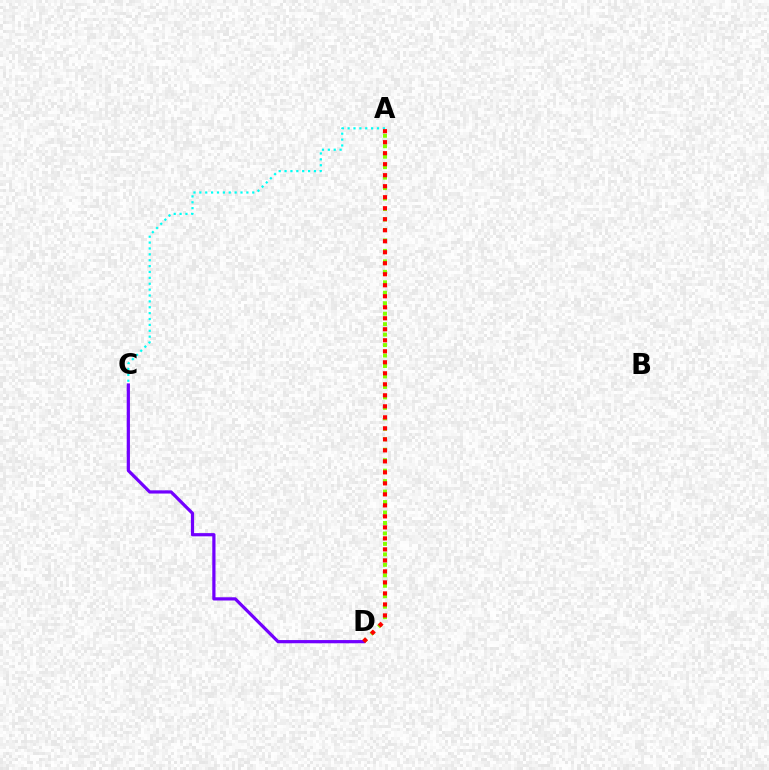{('A', 'D'): [{'color': '#84ff00', 'line_style': 'dotted', 'thickness': 2.84}, {'color': '#ff0000', 'line_style': 'dotted', 'thickness': 2.99}], ('C', 'D'): [{'color': '#7200ff', 'line_style': 'solid', 'thickness': 2.31}], ('A', 'C'): [{'color': '#00fff6', 'line_style': 'dotted', 'thickness': 1.6}]}